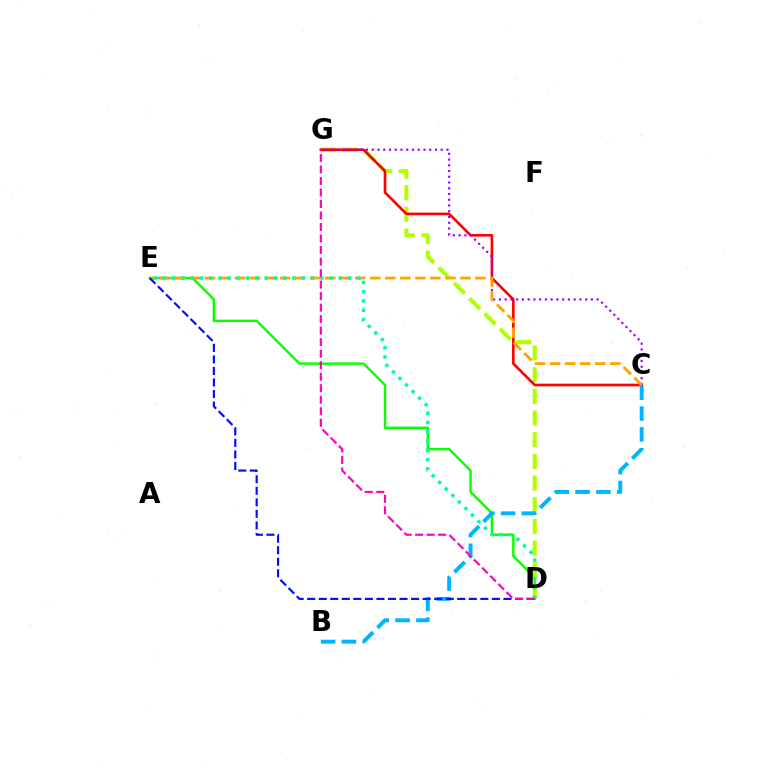{('D', 'E'): [{'color': '#08ff00', 'line_style': 'solid', 'thickness': 1.74}, {'color': '#0010ff', 'line_style': 'dashed', 'thickness': 1.57}, {'color': '#00ff9d', 'line_style': 'dotted', 'thickness': 2.52}], ('D', 'G'): [{'color': '#b3ff00', 'line_style': 'dashed', 'thickness': 2.95}, {'color': '#ff00bd', 'line_style': 'dashed', 'thickness': 1.56}], ('C', 'G'): [{'color': '#ff0000', 'line_style': 'solid', 'thickness': 1.9}, {'color': '#9b00ff', 'line_style': 'dotted', 'thickness': 1.56}], ('B', 'C'): [{'color': '#00b5ff', 'line_style': 'dashed', 'thickness': 2.83}], ('C', 'E'): [{'color': '#ffa500', 'line_style': 'dashed', 'thickness': 2.04}]}